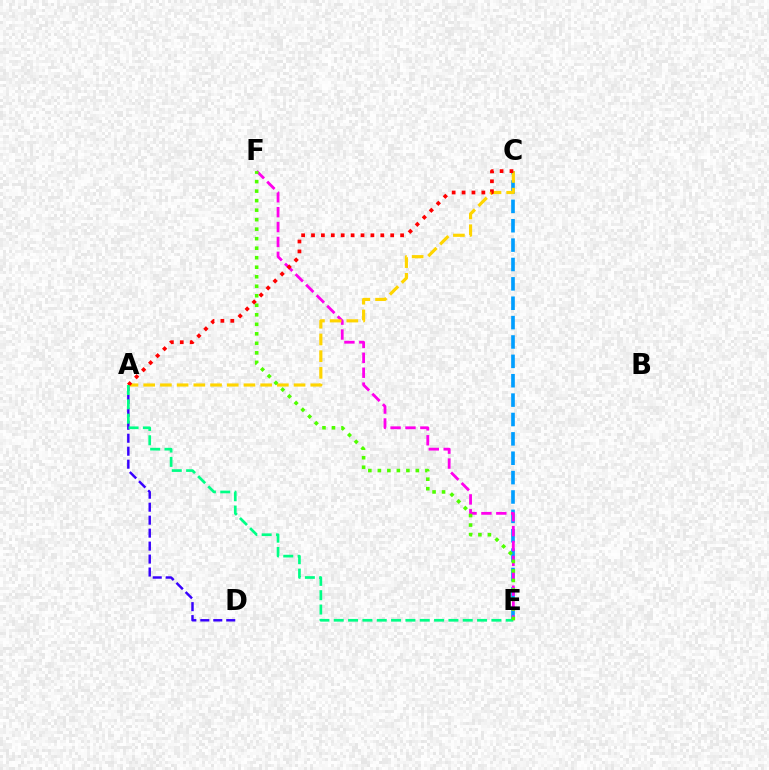{('C', 'E'): [{'color': '#009eff', 'line_style': 'dashed', 'thickness': 2.63}], ('E', 'F'): [{'color': '#ff00ed', 'line_style': 'dashed', 'thickness': 2.02}, {'color': '#4fff00', 'line_style': 'dotted', 'thickness': 2.58}], ('A', 'D'): [{'color': '#3700ff', 'line_style': 'dashed', 'thickness': 1.76}], ('A', 'C'): [{'color': '#ffd500', 'line_style': 'dashed', 'thickness': 2.27}, {'color': '#ff0000', 'line_style': 'dotted', 'thickness': 2.69}], ('A', 'E'): [{'color': '#00ff86', 'line_style': 'dashed', 'thickness': 1.95}]}